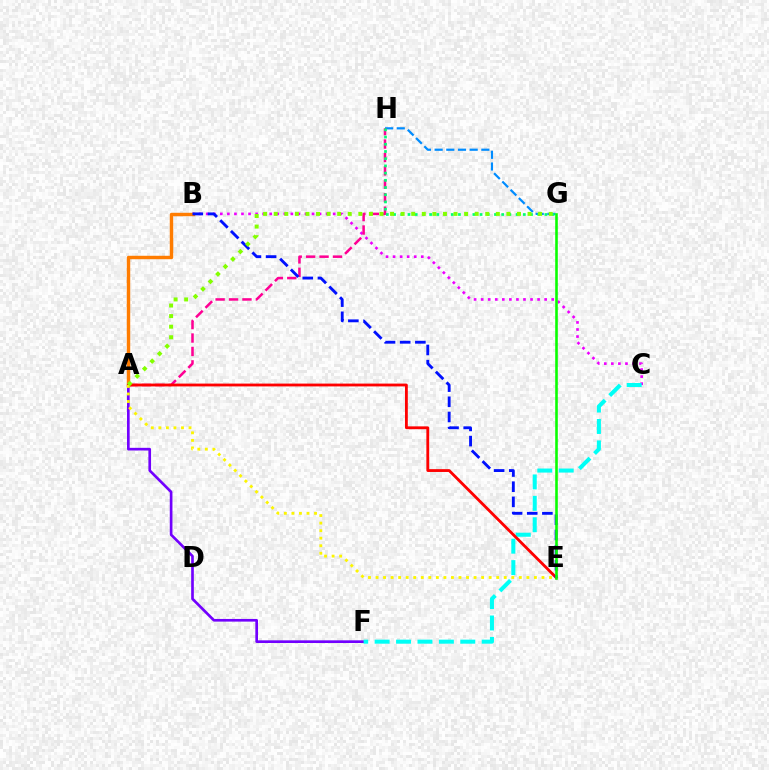{('B', 'C'): [{'color': '#ee00ff', 'line_style': 'dotted', 'thickness': 1.92}], ('G', 'H'): [{'color': '#008cff', 'line_style': 'dashed', 'thickness': 1.59}, {'color': '#00ff74', 'line_style': 'dotted', 'thickness': 1.96}], ('A', 'F'): [{'color': '#7200ff', 'line_style': 'solid', 'thickness': 1.92}], ('C', 'F'): [{'color': '#00fff6', 'line_style': 'dashed', 'thickness': 2.91}], ('A', 'H'): [{'color': '#ff0094', 'line_style': 'dashed', 'thickness': 1.82}], ('A', 'B'): [{'color': '#ff7c00', 'line_style': 'solid', 'thickness': 2.48}], ('A', 'E'): [{'color': '#ff0000', 'line_style': 'solid', 'thickness': 2.03}, {'color': '#fcf500', 'line_style': 'dotted', 'thickness': 2.05}], ('B', 'E'): [{'color': '#0010ff', 'line_style': 'dashed', 'thickness': 2.06}], ('E', 'G'): [{'color': '#08ff00', 'line_style': 'solid', 'thickness': 1.87}], ('A', 'G'): [{'color': '#84ff00', 'line_style': 'dotted', 'thickness': 2.87}]}